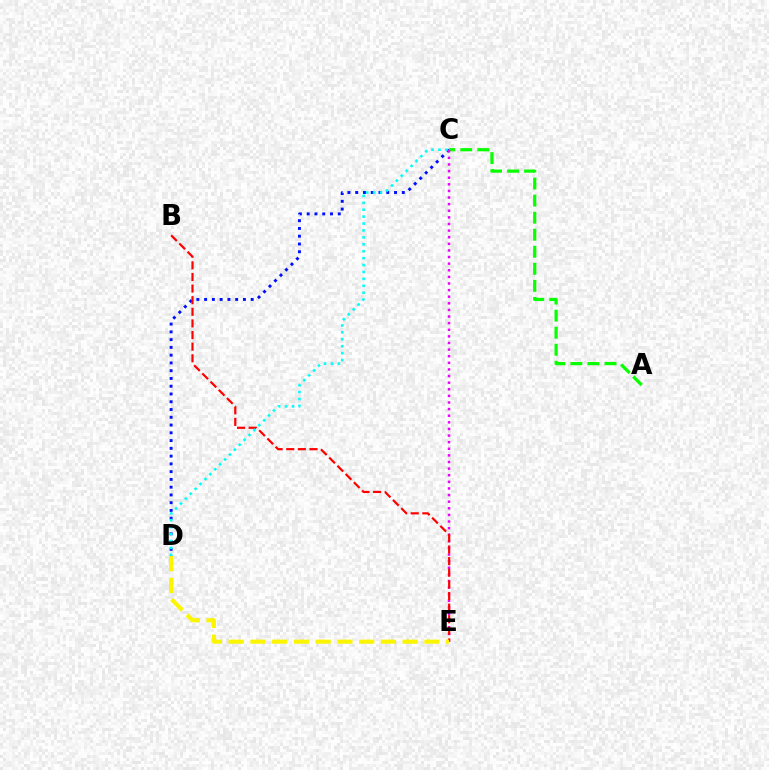{('A', 'C'): [{'color': '#08ff00', 'line_style': 'dashed', 'thickness': 2.32}], ('C', 'D'): [{'color': '#0010ff', 'line_style': 'dotted', 'thickness': 2.11}, {'color': '#00fff6', 'line_style': 'dotted', 'thickness': 1.88}], ('C', 'E'): [{'color': '#ee00ff', 'line_style': 'dotted', 'thickness': 1.8}], ('B', 'E'): [{'color': '#ff0000', 'line_style': 'dashed', 'thickness': 1.58}], ('D', 'E'): [{'color': '#fcf500', 'line_style': 'dashed', 'thickness': 2.95}]}